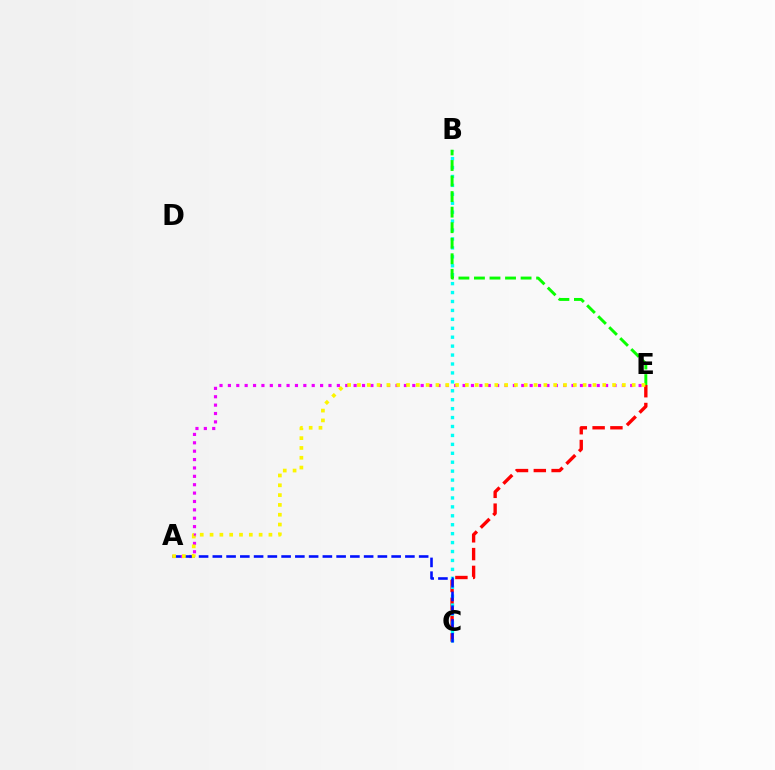{('A', 'E'): [{'color': '#ee00ff', 'line_style': 'dotted', 'thickness': 2.28}, {'color': '#fcf500', 'line_style': 'dotted', 'thickness': 2.67}], ('C', 'E'): [{'color': '#ff0000', 'line_style': 'dashed', 'thickness': 2.42}], ('B', 'C'): [{'color': '#00fff6', 'line_style': 'dotted', 'thickness': 2.43}], ('A', 'C'): [{'color': '#0010ff', 'line_style': 'dashed', 'thickness': 1.87}], ('B', 'E'): [{'color': '#08ff00', 'line_style': 'dashed', 'thickness': 2.11}]}